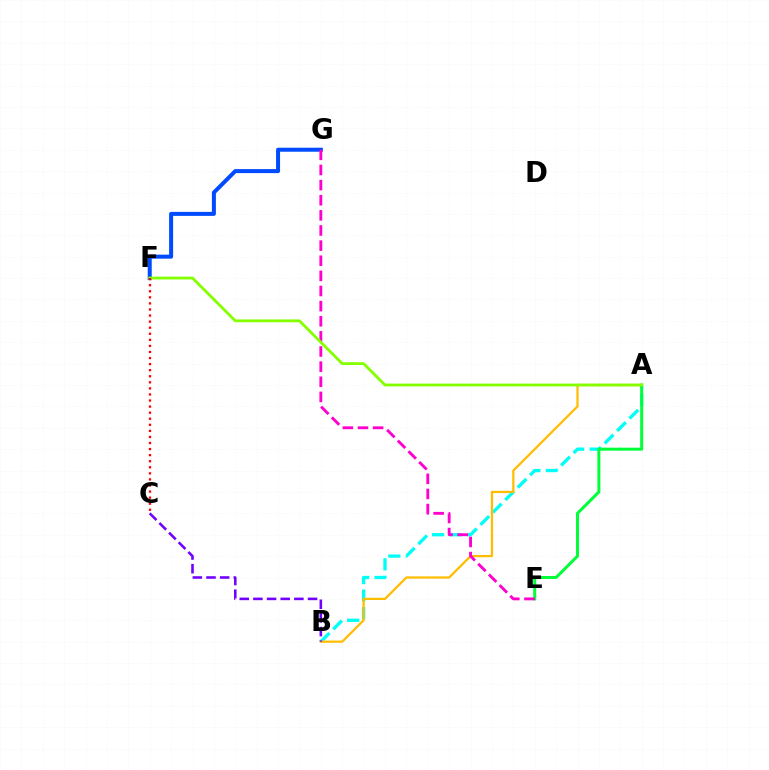{('F', 'G'): [{'color': '#004bff', 'line_style': 'solid', 'thickness': 2.88}], ('A', 'B'): [{'color': '#00fff6', 'line_style': 'dashed', 'thickness': 2.38}, {'color': '#ffbd00', 'line_style': 'solid', 'thickness': 1.61}], ('A', 'E'): [{'color': '#00ff39', 'line_style': 'solid', 'thickness': 2.16}], ('E', 'G'): [{'color': '#ff00cf', 'line_style': 'dashed', 'thickness': 2.06}], ('A', 'F'): [{'color': '#84ff00', 'line_style': 'solid', 'thickness': 2.03}], ('C', 'F'): [{'color': '#ff0000', 'line_style': 'dotted', 'thickness': 1.65}], ('B', 'C'): [{'color': '#7200ff', 'line_style': 'dashed', 'thickness': 1.86}]}